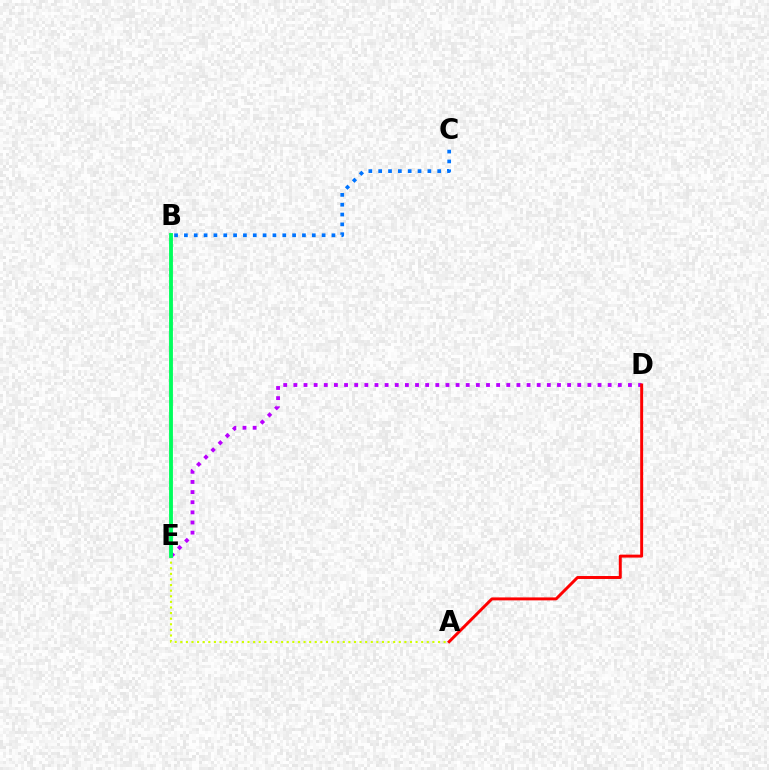{('D', 'E'): [{'color': '#b900ff', 'line_style': 'dotted', 'thickness': 2.75}], ('A', 'E'): [{'color': '#d1ff00', 'line_style': 'dotted', 'thickness': 1.52}], ('B', 'C'): [{'color': '#0074ff', 'line_style': 'dotted', 'thickness': 2.67}], ('B', 'E'): [{'color': '#00ff5c', 'line_style': 'solid', 'thickness': 2.77}], ('A', 'D'): [{'color': '#ff0000', 'line_style': 'solid', 'thickness': 2.12}]}